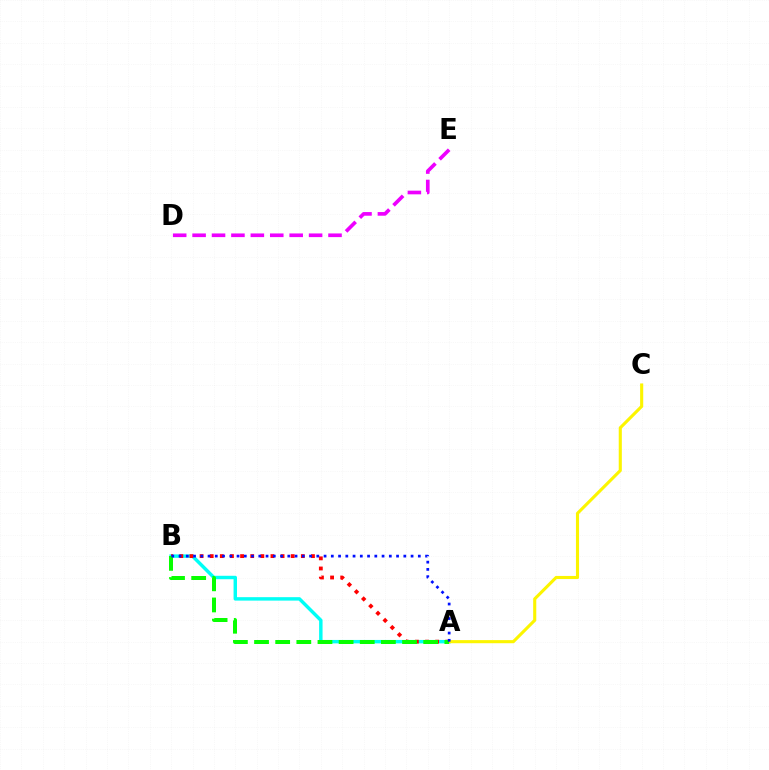{('A', 'B'): [{'color': '#00fff6', 'line_style': 'solid', 'thickness': 2.48}, {'color': '#ff0000', 'line_style': 'dotted', 'thickness': 2.75}, {'color': '#08ff00', 'line_style': 'dashed', 'thickness': 2.87}, {'color': '#0010ff', 'line_style': 'dotted', 'thickness': 1.97}], ('A', 'C'): [{'color': '#fcf500', 'line_style': 'solid', 'thickness': 2.23}], ('D', 'E'): [{'color': '#ee00ff', 'line_style': 'dashed', 'thickness': 2.64}]}